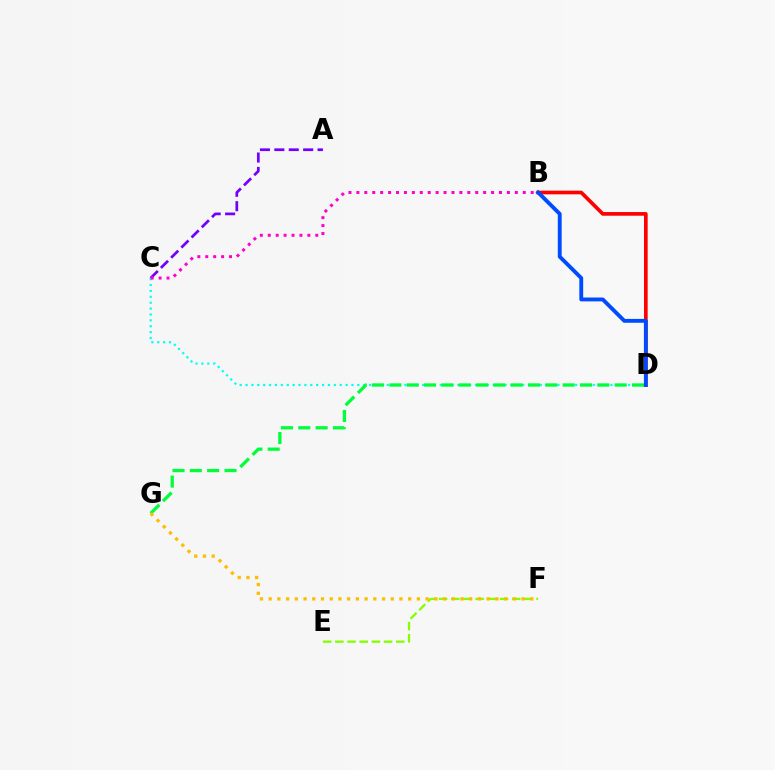{('C', 'D'): [{'color': '#00fff6', 'line_style': 'dotted', 'thickness': 1.6}], ('D', 'G'): [{'color': '#00ff39', 'line_style': 'dashed', 'thickness': 2.35}], ('B', 'D'): [{'color': '#ff0000', 'line_style': 'solid', 'thickness': 2.65}, {'color': '#004bff', 'line_style': 'solid', 'thickness': 2.78}], ('E', 'F'): [{'color': '#84ff00', 'line_style': 'dashed', 'thickness': 1.65}], ('A', 'C'): [{'color': '#7200ff', 'line_style': 'dashed', 'thickness': 1.96}], ('F', 'G'): [{'color': '#ffbd00', 'line_style': 'dotted', 'thickness': 2.37}], ('B', 'C'): [{'color': '#ff00cf', 'line_style': 'dotted', 'thickness': 2.15}]}